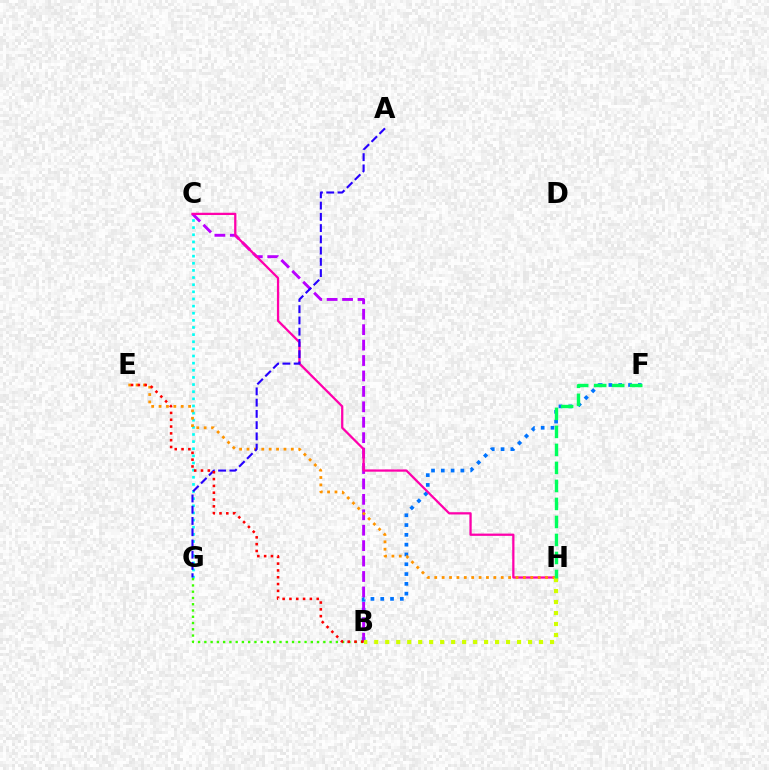{('C', 'G'): [{'color': '#00fff6', 'line_style': 'dotted', 'thickness': 1.94}], ('B', 'F'): [{'color': '#0074ff', 'line_style': 'dotted', 'thickness': 2.66}], ('B', 'C'): [{'color': '#b900ff', 'line_style': 'dashed', 'thickness': 2.1}], ('C', 'H'): [{'color': '#ff00ac', 'line_style': 'solid', 'thickness': 1.63}], ('E', 'H'): [{'color': '#ff9400', 'line_style': 'dotted', 'thickness': 2.01}], ('B', 'H'): [{'color': '#d1ff00', 'line_style': 'dotted', 'thickness': 2.98}], ('B', 'G'): [{'color': '#3dff00', 'line_style': 'dotted', 'thickness': 1.7}], ('F', 'H'): [{'color': '#00ff5c', 'line_style': 'dashed', 'thickness': 2.45}], ('A', 'G'): [{'color': '#2500ff', 'line_style': 'dashed', 'thickness': 1.53}], ('B', 'E'): [{'color': '#ff0000', 'line_style': 'dotted', 'thickness': 1.85}]}